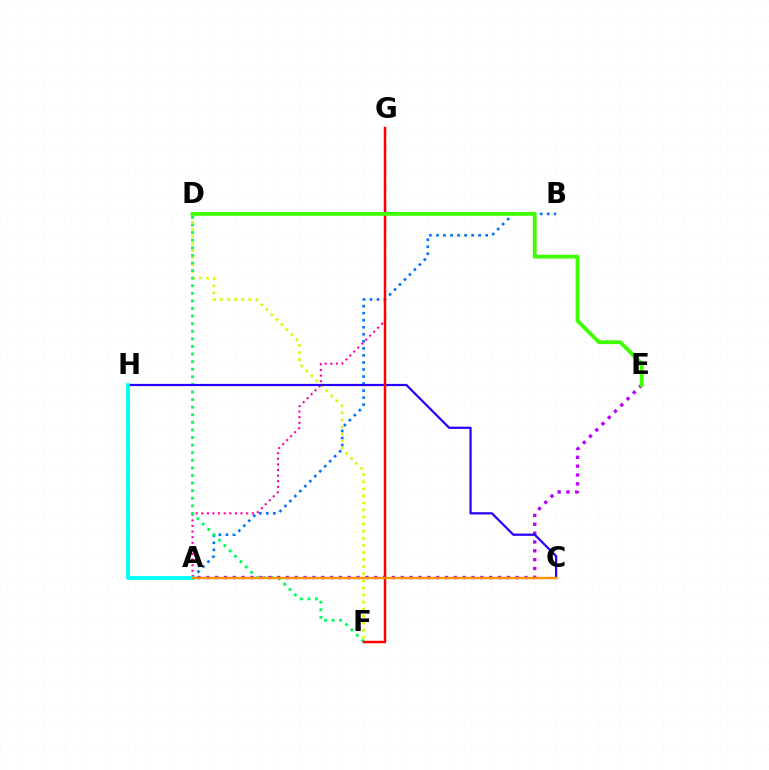{('A', 'B'): [{'color': '#0074ff', 'line_style': 'dotted', 'thickness': 1.91}], ('D', 'F'): [{'color': '#d1ff00', 'line_style': 'dotted', 'thickness': 1.92}, {'color': '#00ff5c', 'line_style': 'dotted', 'thickness': 2.06}], ('A', 'G'): [{'color': '#ff00ac', 'line_style': 'dotted', 'thickness': 1.52}], ('A', 'E'): [{'color': '#b900ff', 'line_style': 'dotted', 'thickness': 2.4}], ('C', 'H'): [{'color': '#2500ff', 'line_style': 'solid', 'thickness': 1.59}], ('A', 'H'): [{'color': '#00fff6', 'line_style': 'solid', 'thickness': 2.72}], ('F', 'G'): [{'color': '#ff0000', 'line_style': 'solid', 'thickness': 1.78}], ('D', 'E'): [{'color': '#3dff00', 'line_style': 'solid', 'thickness': 2.73}], ('A', 'C'): [{'color': '#ff9400', 'line_style': 'solid', 'thickness': 1.7}]}